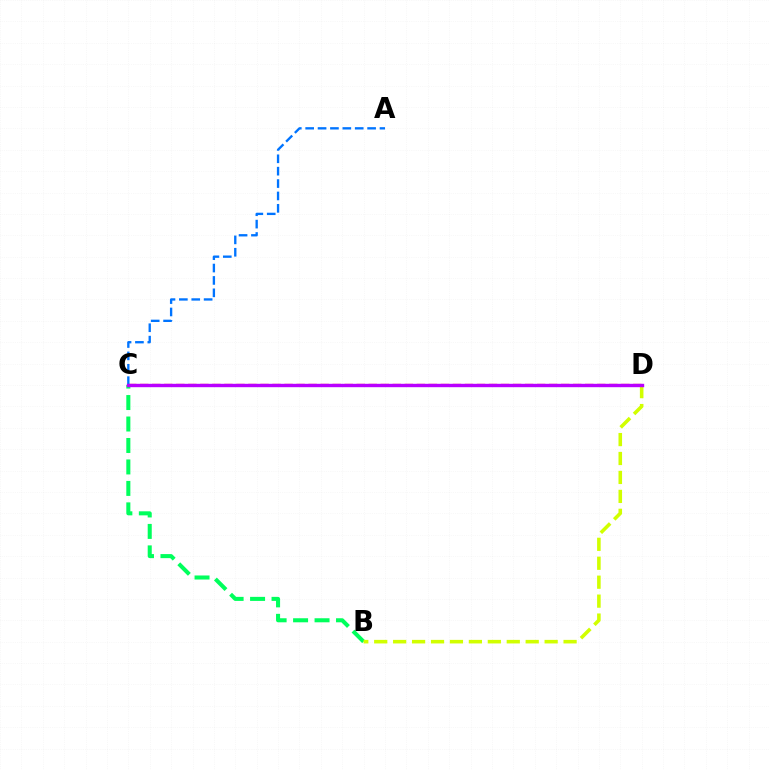{('C', 'D'): [{'color': '#ff0000', 'line_style': 'dashed', 'thickness': 1.63}, {'color': '#b900ff', 'line_style': 'solid', 'thickness': 2.43}], ('B', 'C'): [{'color': '#00ff5c', 'line_style': 'dashed', 'thickness': 2.92}], ('A', 'C'): [{'color': '#0074ff', 'line_style': 'dashed', 'thickness': 1.68}], ('B', 'D'): [{'color': '#d1ff00', 'line_style': 'dashed', 'thickness': 2.57}]}